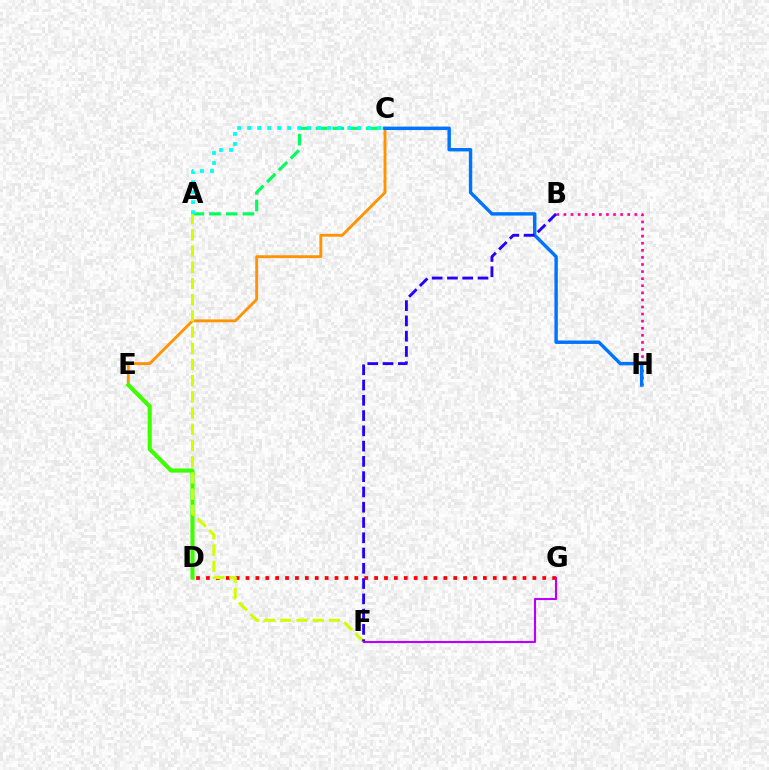{('D', 'G'): [{'color': '#ff0000', 'line_style': 'dotted', 'thickness': 2.69}], ('B', 'H'): [{'color': '#ff00ac', 'line_style': 'dotted', 'thickness': 1.93}], ('C', 'E'): [{'color': '#ff9400', 'line_style': 'solid', 'thickness': 2.06}], ('A', 'C'): [{'color': '#00ff5c', 'line_style': 'dashed', 'thickness': 2.27}, {'color': '#00fff6', 'line_style': 'dotted', 'thickness': 2.72}], ('F', 'G'): [{'color': '#b900ff', 'line_style': 'solid', 'thickness': 1.52}], ('D', 'E'): [{'color': '#3dff00', 'line_style': 'solid', 'thickness': 2.95}], ('C', 'H'): [{'color': '#0074ff', 'line_style': 'solid', 'thickness': 2.46}], ('A', 'F'): [{'color': '#d1ff00', 'line_style': 'dashed', 'thickness': 2.2}], ('B', 'F'): [{'color': '#2500ff', 'line_style': 'dashed', 'thickness': 2.07}]}